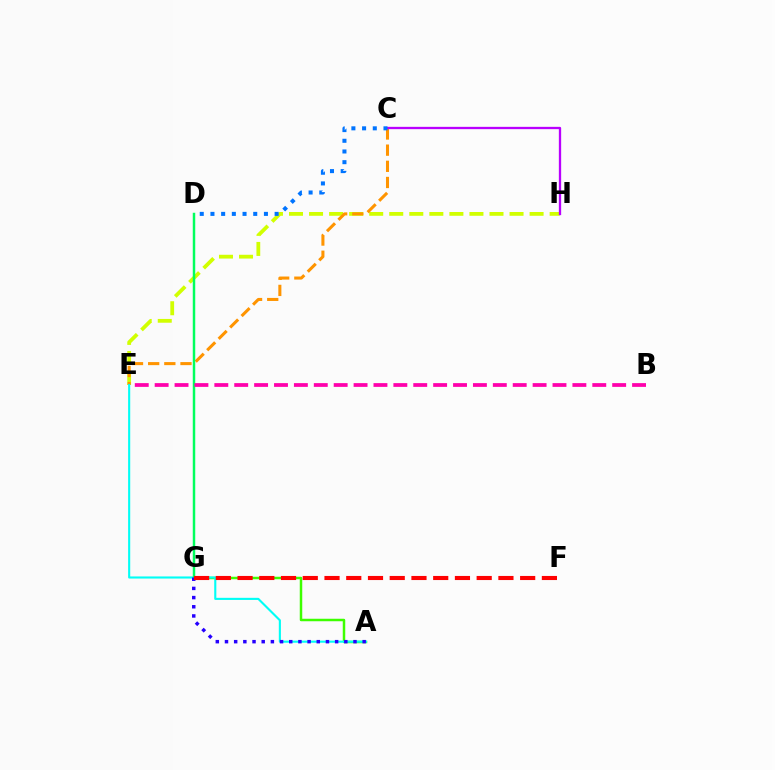{('E', 'H'): [{'color': '#d1ff00', 'line_style': 'dashed', 'thickness': 2.72}], ('A', 'G'): [{'color': '#3dff00', 'line_style': 'solid', 'thickness': 1.79}, {'color': '#2500ff', 'line_style': 'dotted', 'thickness': 2.49}], ('C', 'E'): [{'color': '#ff9400', 'line_style': 'dashed', 'thickness': 2.2}], ('A', 'E'): [{'color': '#00fff6', 'line_style': 'solid', 'thickness': 1.52}], ('D', 'G'): [{'color': '#00ff5c', 'line_style': 'solid', 'thickness': 1.77}], ('C', 'H'): [{'color': '#b900ff', 'line_style': 'solid', 'thickness': 1.66}], ('F', 'G'): [{'color': '#ff0000', 'line_style': 'dashed', 'thickness': 2.95}], ('C', 'D'): [{'color': '#0074ff', 'line_style': 'dotted', 'thickness': 2.91}], ('B', 'E'): [{'color': '#ff00ac', 'line_style': 'dashed', 'thickness': 2.7}]}